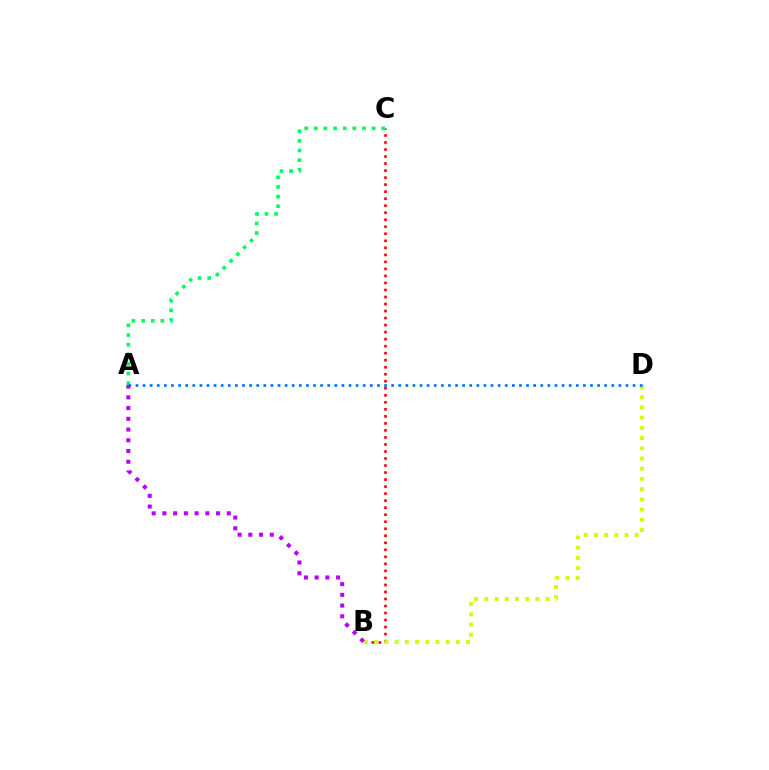{('B', 'C'): [{'color': '#ff0000', 'line_style': 'dotted', 'thickness': 1.91}], ('A', 'C'): [{'color': '#00ff5c', 'line_style': 'dotted', 'thickness': 2.62}], ('B', 'D'): [{'color': '#d1ff00', 'line_style': 'dotted', 'thickness': 2.77}], ('A', 'D'): [{'color': '#0074ff', 'line_style': 'dotted', 'thickness': 1.93}], ('A', 'B'): [{'color': '#b900ff', 'line_style': 'dotted', 'thickness': 2.92}]}